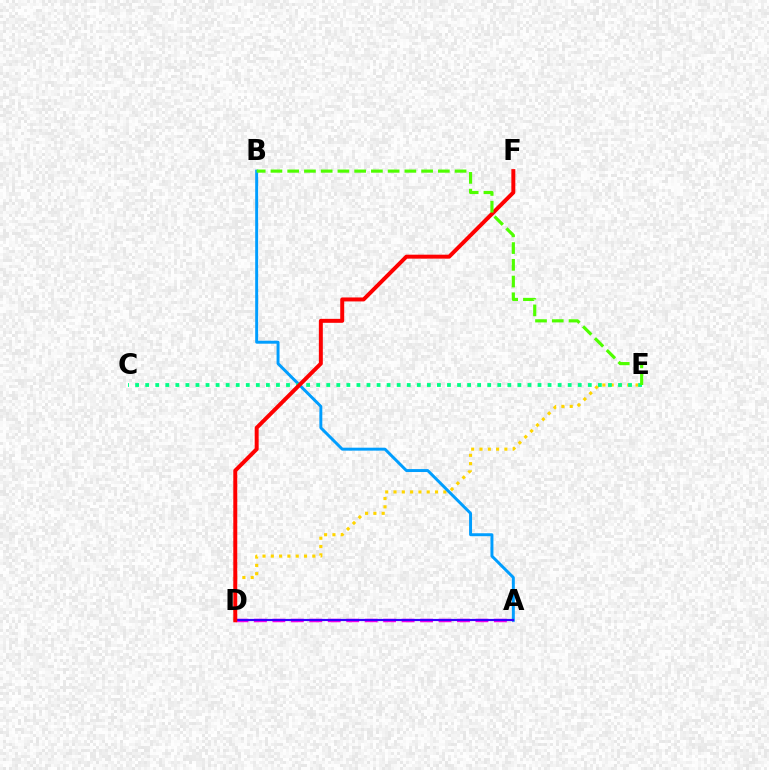{('D', 'E'): [{'color': '#ffd500', 'line_style': 'dotted', 'thickness': 2.26}], ('A', 'D'): [{'color': '#ff00ed', 'line_style': 'dashed', 'thickness': 2.51}, {'color': '#3700ff', 'line_style': 'solid', 'thickness': 1.57}], ('A', 'B'): [{'color': '#009eff', 'line_style': 'solid', 'thickness': 2.12}], ('C', 'E'): [{'color': '#00ff86', 'line_style': 'dotted', 'thickness': 2.73}], ('D', 'F'): [{'color': '#ff0000', 'line_style': 'solid', 'thickness': 2.85}], ('B', 'E'): [{'color': '#4fff00', 'line_style': 'dashed', 'thickness': 2.27}]}